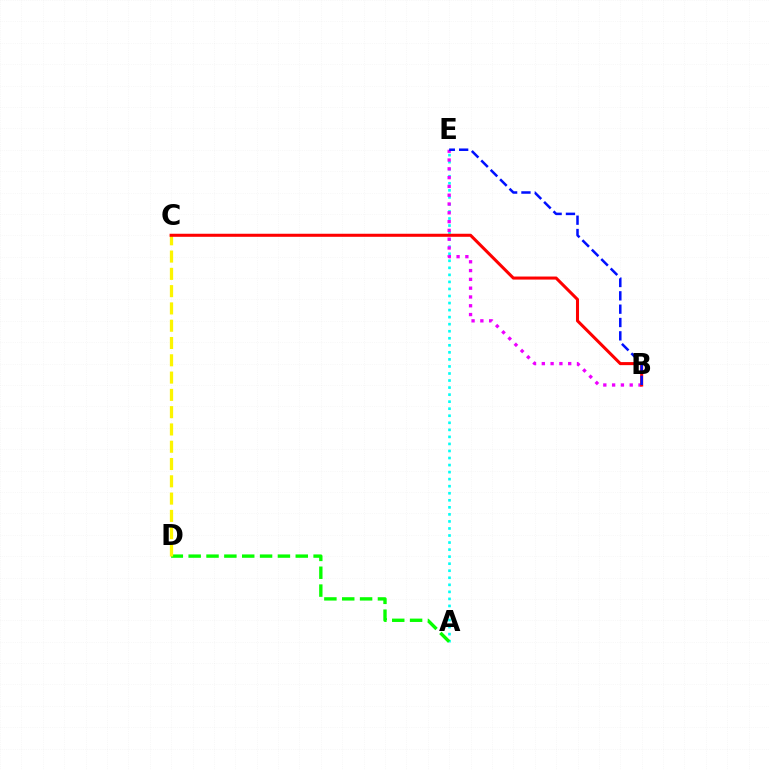{('A', 'E'): [{'color': '#00fff6', 'line_style': 'dotted', 'thickness': 1.91}], ('A', 'D'): [{'color': '#08ff00', 'line_style': 'dashed', 'thickness': 2.42}], ('C', 'D'): [{'color': '#fcf500', 'line_style': 'dashed', 'thickness': 2.35}], ('B', 'E'): [{'color': '#ee00ff', 'line_style': 'dotted', 'thickness': 2.39}, {'color': '#0010ff', 'line_style': 'dashed', 'thickness': 1.81}], ('B', 'C'): [{'color': '#ff0000', 'line_style': 'solid', 'thickness': 2.2}]}